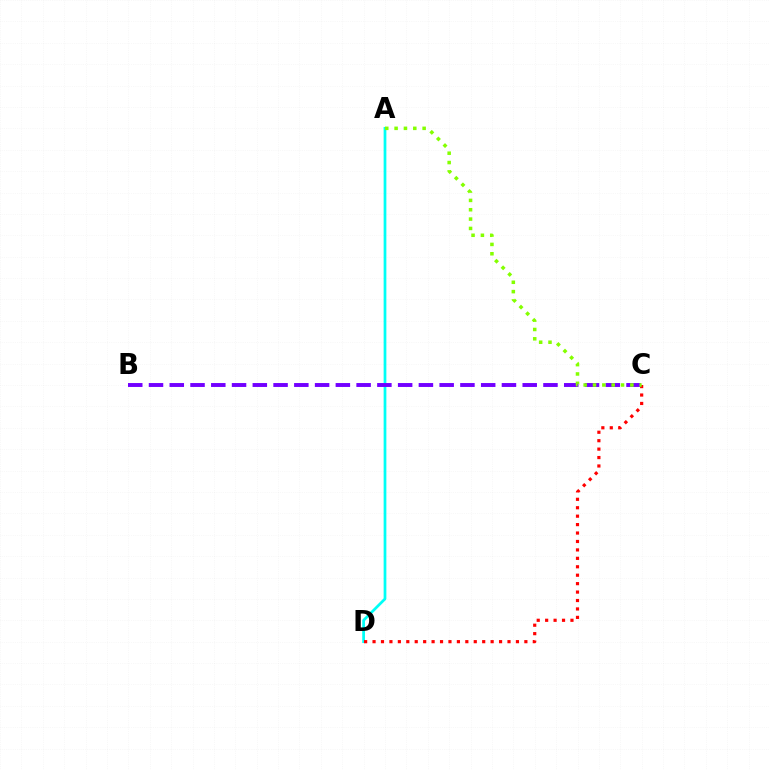{('A', 'D'): [{'color': '#00fff6', 'line_style': 'solid', 'thickness': 1.97}], ('C', 'D'): [{'color': '#ff0000', 'line_style': 'dotted', 'thickness': 2.29}], ('B', 'C'): [{'color': '#7200ff', 'line_style': 'dashed', 'thickness': 2.82}], ('A', 'C'): [{'color': '#84ff00', 'line_style': 'dotted', 'thickness': 2.54}]}